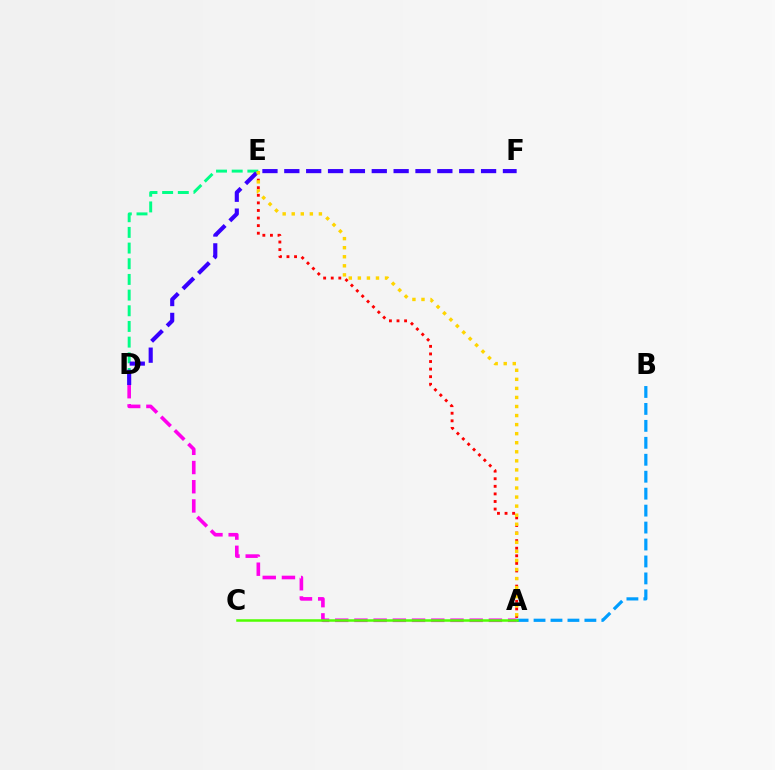{('D', 'E'): [{'color': '#00ff86', 'line_style': 'dashed', 'thickness': 2.13}], ('D', 'F'): [{'color': '#3700ff', 'line_style': 'dashed', 'thickness': 2.97}], ('A', 'D'): [{'color': '#ff00ed', 'line_style': 'dashed', 'thickness': 2.61}], ('A', 'B'): [{'color': '#009eff', 'line_style': 'dashed', 'thickness': 2.3}], ('A', 'C'): [{'color': '#4fff00', 'line_style': 'solid', 'thickness': 1.8}], ('A', 'E'): [{'color': '#ff0000', 'line_style': 'dotted', 'thickness': 2.06}, {'color': '#ffd500', 'line_style': 'dotted', 'thickness': 2.46}]}